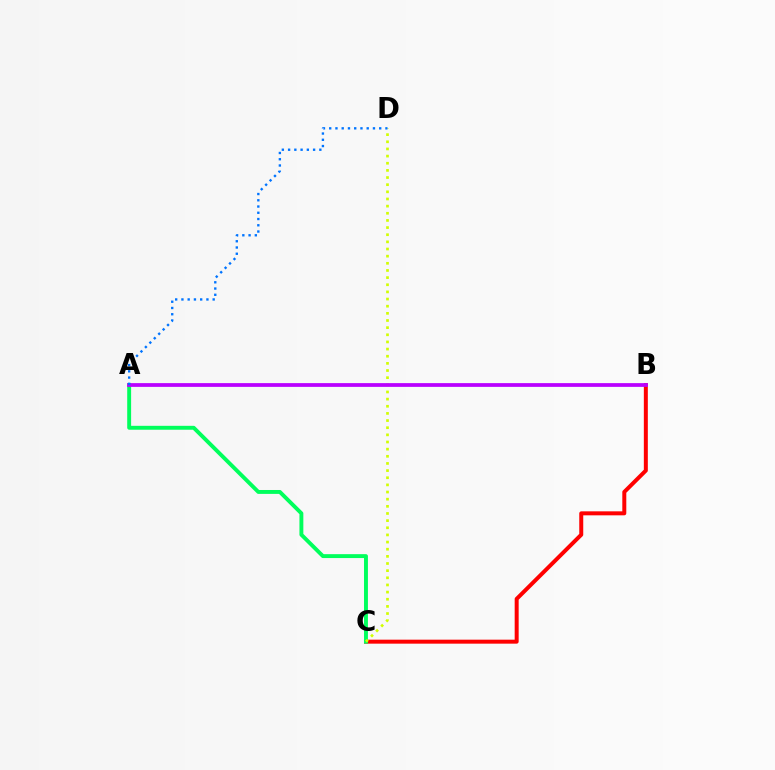{('B', 'C'): [{'color': '#ff0000', 'line_style': 'solid', 'thickness': 2.87}], ('A', 'C'): [{'color': '#00ff5c', 'line_style': 'solid', 'thickness': 2.81}], ('C', 'D'): [{'color': '#d1ff00', 'line_style': 'dotted', 'thickness': 1.94}], ('A', 'B'): [{'color': '#b900ff', 'line_style': 'solid', 'thickness': 2.7}], ('A', 'D'): [{'color': '#0074ff', 'line_style': 'dotted', 'thickness': 1.7}]}